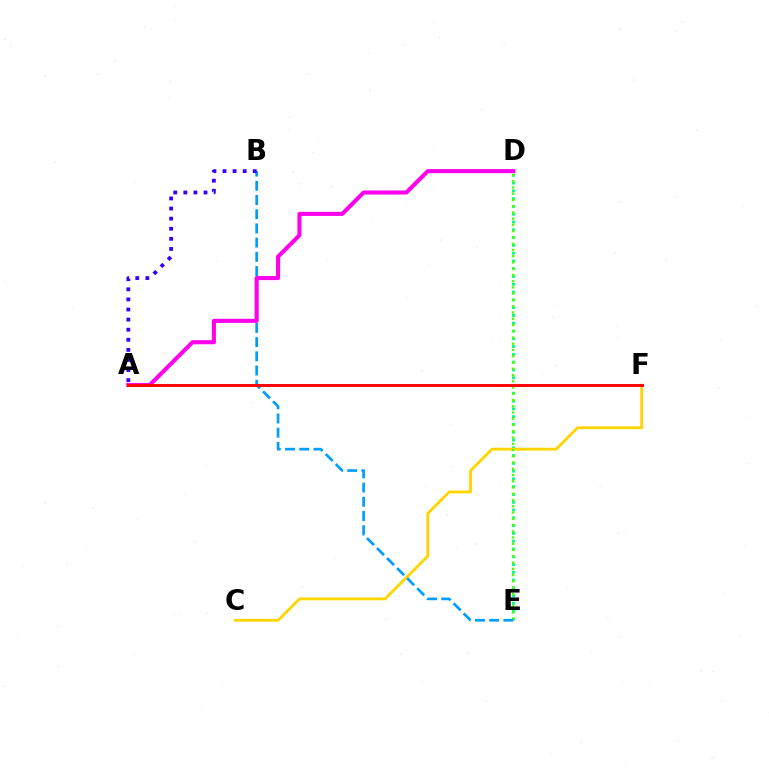{('D', 'E'): [{'color': '#00ff86', 'line_style': 'dotted', 'thickness': 2.12}, {'color': '#4fff00', 'line_style': 'dotted', 'thickness': 1.7}], ('C', 'F'): [{'color': '#ffd500', 'line_style': 'solid', 'thickness': 2.05}], ('B', 'E'): [{'color': '#009eff', 'line_style': 'dashed', 'thickness': 1.93}], ('A', 'B'): [{'color': '#3700ff', 'line_style': 'dotted', 'thickness': 2.74}], ('A', 'D'): [{'color': '#ff00ed', 'line_style': 'solid', 'thickness': 2.95}], ('A', 'F'): [{'color': '#ff0000', 'line_style': 'solid', 'thickness': 2.11}]}